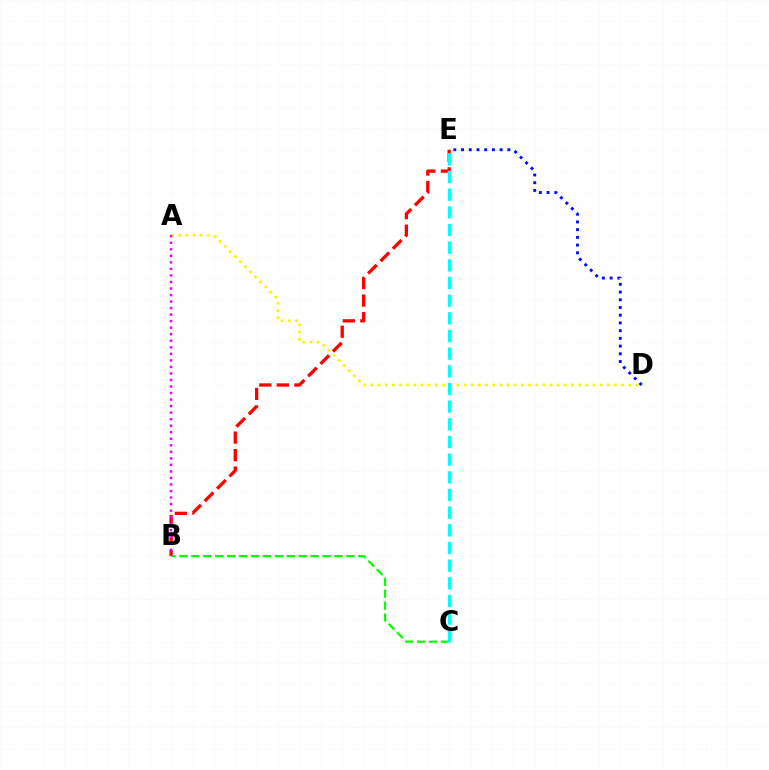{('B', 'E'): [{'color': '#ff0000', 'line_style': 'dashed', 'thickness': 2.38}], ('A', 'D'): [{'color': '#fcf500', 'line_style': 'dotted', 'thickness': 1.95}], ('B', 'C'): [{'color': '#08ff00', 'line_style': 'dashed', 'thickness': 1.62}], ('D', 'E'): [{'color': '#0010ff', 'line_style': 'dotted', 'thickness': 2.1}], ('C', 'E'): [{'color': '#00fff6', 'line_style': 'dashed', 'thickness': 2.4}], ('A', 'B'): [{'color': '#ee00ff', 'line_style': 'dotted', 'thickness': 1.78}]}